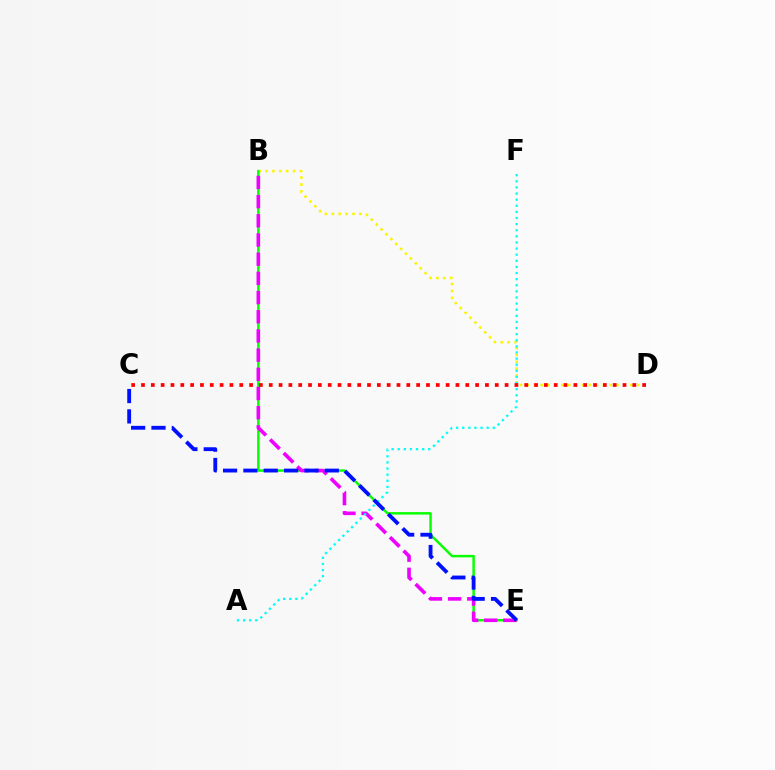{('B', 'D'): [{'color': '#fcf500', 'line_style': 'dotted', 'thickness': 1.87}], ('B', 'E'): [{'color': '#08ff00', 'line_style': 'solid', 'thickness': 1.77}, {'color': '#ee00ff', 'line_style': 'dashed', 'thickness': 2.61}], ('A', 'F'): [{'color': '#00fff6', 'line_style': 'dotted', 'thickness': 1.66}], ('C', 'D'): [{'color': '#ff0000', 'line_style': 'dotted', 'thickness': 2.67}], ('C', 'E'): [{'color': '#0010ff', 'line_style': 'dashed', 'thickness': 2.77}]}